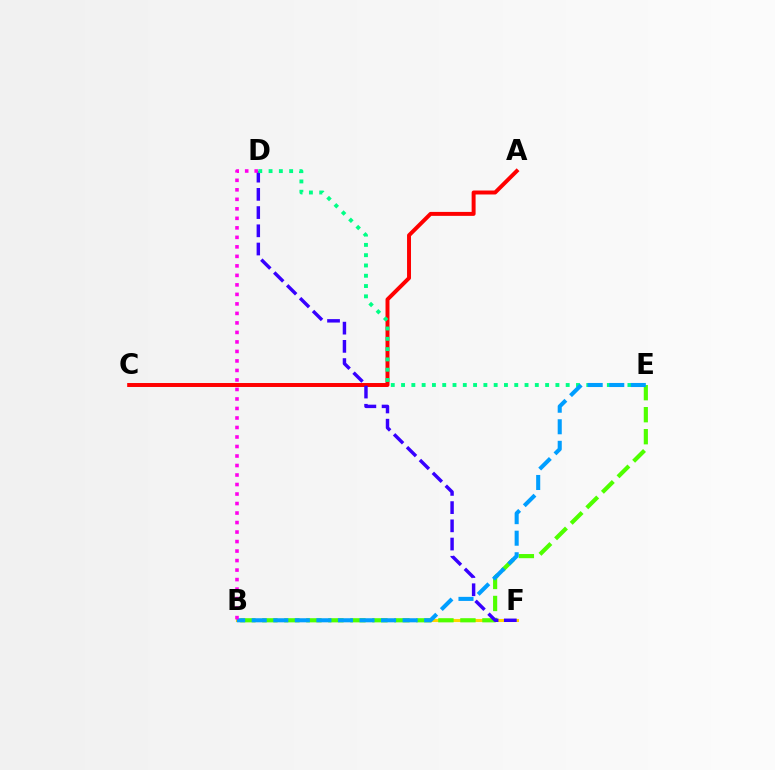{('B', 'F'): [{'color': '#ffd500', 'line_style': 'solid', 'thickness': 2.21}], ('B', 'E'): [{'color': '#4fff00', 'line_style': 'dashed', 'thickness': 2.99}, {'color': '#009eff', 'line_style': 'dashed', 'thickness': 2.93}], ('A', 'C'): [{'color': '#ff0000', 'line_style': 'solid', 'thickness': 2.85}], ('D', 'F'): [{'color': '#3700ff', 'line_style': 'dashed', 'thickness': 2.47}], ('D', 'E'): [{'color': '#00ff86', 'line_style': 'dotted', 'thickness': 2.8}], ('B', 'D'): [{'color': '#ff00ed', 'line_style': 'dotted', 'thickness': 2.58}]}